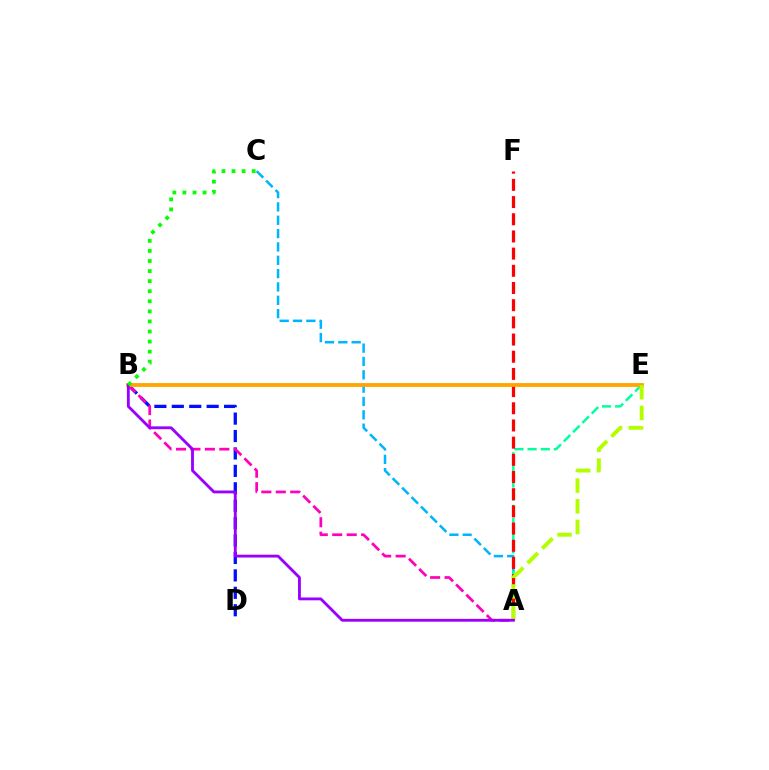{('A', 'C'): [{'color': '#00b5ff', 'line_style': 'dashed', 'thickness': 1.81}], ('B', 'D'): [{'color': '#0010ff', 'line_style': 'dashed', 'thickness': 2.37}], ('A', 'E'): [{'color': '#00ff9d', 'line_style': 'dashed', 'thickness': 1.79}, {'color': '#b3ff00', 'line_style': 'dashed', 'thickness': 2.81}], ('A', 'B'): [{'color': '#ff00bd', 'line_style': 'dashed', 'thickness': 1.96}, {'color': '#9b00ff', 'line_style': 'solid', 'thickness': 2.05}], ('A', 'F'): [{'color': '#ff0000', 'line_style': 'dashed', 'thickness': 2.33}], ('B', 'E'): [{'color': '#ffa500', 'line_style': 'solid', 'thickness': 2.74}], ('B', 'C'): [{'color': '#08ff00', 'line_style': 'dotted', 'thickness': 2.74}]}